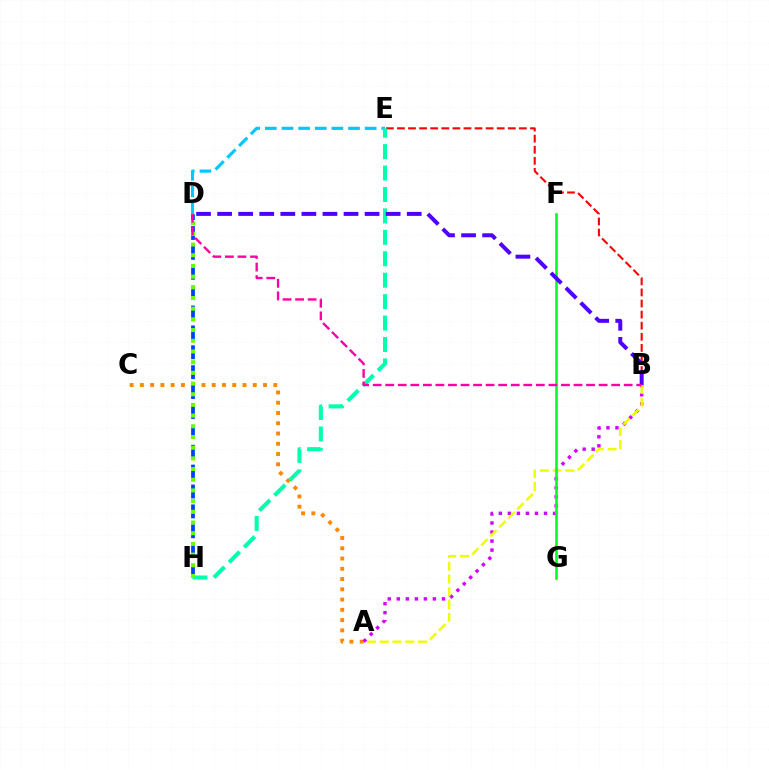{('A', 'C'): [{'color': '#ff8800', 'line_style': 'dotted', 'thickness': 2.79}], ('A', 'B'): [{'color': '#d600ff', 'line_style': 'dotted', 'thickness': 2.45}, {'color': '#eeff00', 'line_style': 'dashed', 'thickness': 1.74}], ('B', 'E'): [{'color': '#ff0000', 'line_style': 'dashed', 'thickness': 1.51}], ('D', 'E'): [{'color': '#00c7ff', 'line_style': 'dashed', 'thickness': 2.26}], ('D', 'H'): [{'color': '#003fff', 'line_style': 'dashed', 'thickness': 2.7}, {'color': '#66ff00', 'line_style': 'dotted', 'thickness': 2.9}], ('E', 'H'): [{'color': '#00ffaf', 'line_style': 'dashed', 'thickness': 2.91}], ('F', 'G'): [{'color': '#00ff27', 'line_style': 'solid', 'thickness': 1.88}], ('B', 'D'): [{'color': '#4f00ff', 'line_style': 'dashed', 'thickness': 2.86}, {'color': '#ff00a0', 'line_style': 'dashed', 'thickness': 1.71}]}